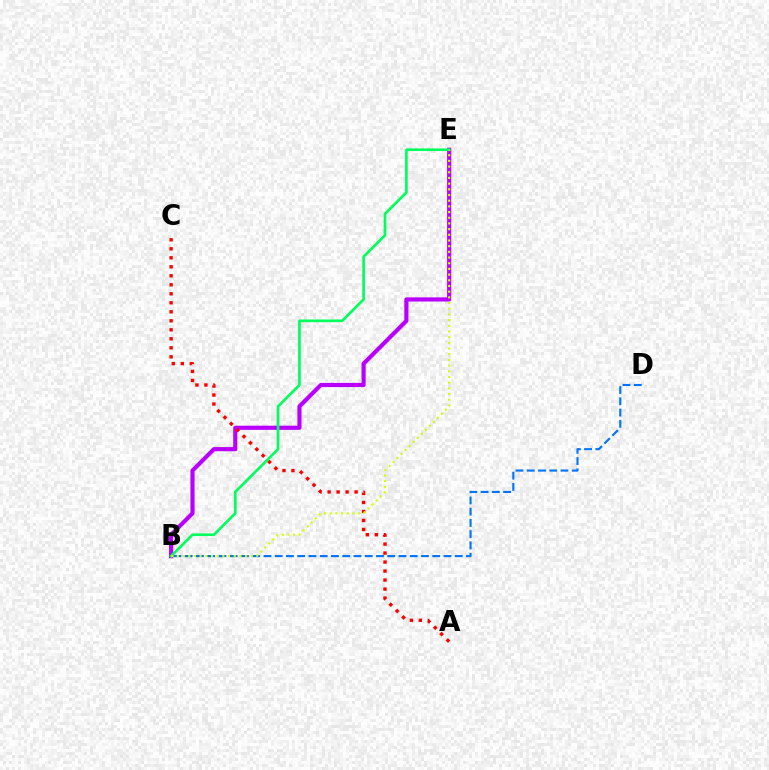{('B', 'D'): [{'color': '#0074ff', 'line_style': 'dashed', 'thickness': 1.53}], ('B', 'E'): [{'color': '#b900ff', 'line_style': 'solid', 'thickness': 2.99}, {'color': '#00ff5c', 'line_style': 'solid', 'thickness': 1.91}, {'color': '#d1ff00', 'line_style': 'dotted', 'thickness': 1.54}], ('A', 'C'): [{'color': '#ff0000', 'line_style': 'dotted', 'thickness': 2.45}]}